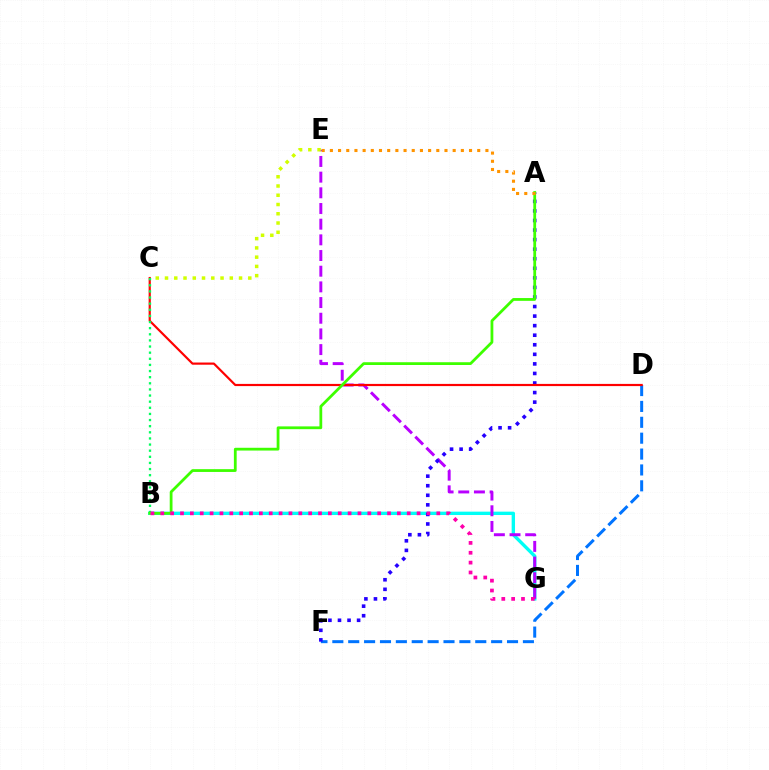{('B', 'G'): [{'color': '#00fff6', 'line_style': 'solid', 'thickness': 2.42}, {'color': '#ff00ac', 'line_style': 'dotted', 'thickness': 2.68}], ('D', 'F'): [{'color': '#0074ff', 'line_style': 'dashed', 'thickness': 2.16}], ('E', 'G'): [{'color': '#b900ff', 'line_style': 'dashed', 'thickness': 2.13}], ('A', 'F'): [{'color': '#2500ff', 'line_style': 'dotted', 'thickness': 2.6}], ('C', 'D'): [{'color': '#ff0000', 'line_style': 'solid', 'thickness': 1.57}], ('B', 'C'): [{'color': '#00ff5c', 'line_style': 'dotted', 'thickness': 1.66}], ('A', 'B'): [{'color': '#3dff00', 'line_style': 'solid', 'thickness': 2.0}], ('A', 'E'): [{'color': '#ff9400', 'line_style': 'dotted', 'thickness': 2.22}], ('C', 'E'): [{'color': '#d1ff00', 'line_style': 'dotted', 'thickness': 2.51}]}